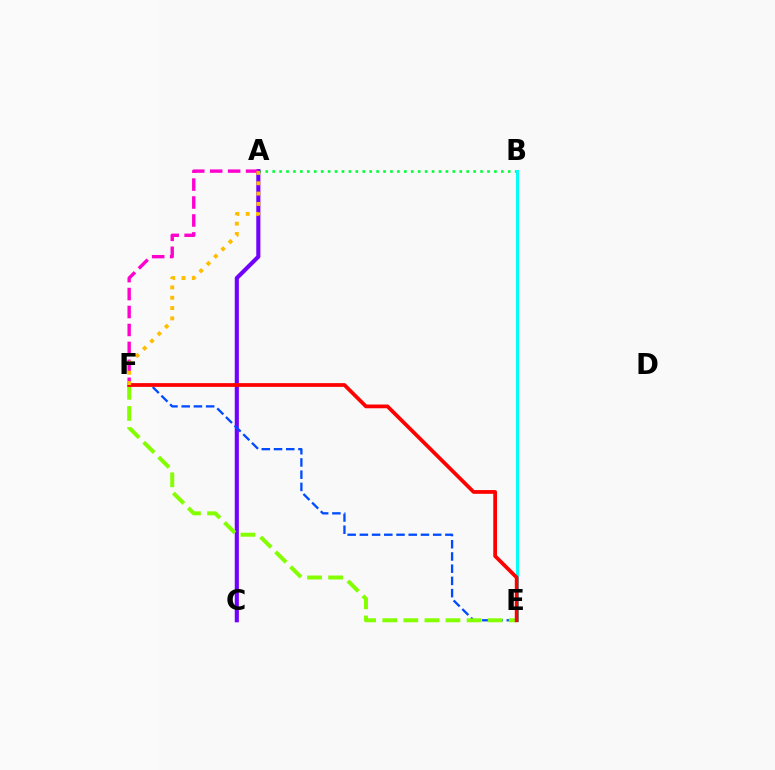{('A', 'B'): [{'color': '#00ff39', 'line_style': 'dotted', 'thickness': 1.88}], ('A', 'C'): [{'color': '#7200ff', 'line_style': 'solid', 'thickness': 2.95}], ('A', 'F'): [{'color': '#ff00cf', 'line_style': 'dashed', 'thickness': 2.44}, {'color': '#ffbd00', 'line_style': 'dotted', 'thickness': 2.8}], ('B', 'E'): [{'color': '#00fff6', 'line_style': 'solid', 'thickness': 2.14}], ('E', 'F'): [{'color': '#004bff', 'line_style': 'dashed', 'thickness': 1.66}, {'color': '#84ff00', 'line_style': 'dashed', 'thickness': 2.86}, {'color': '#ff0000', 'line_style': 'solid', 'thickness': 2.7}]}